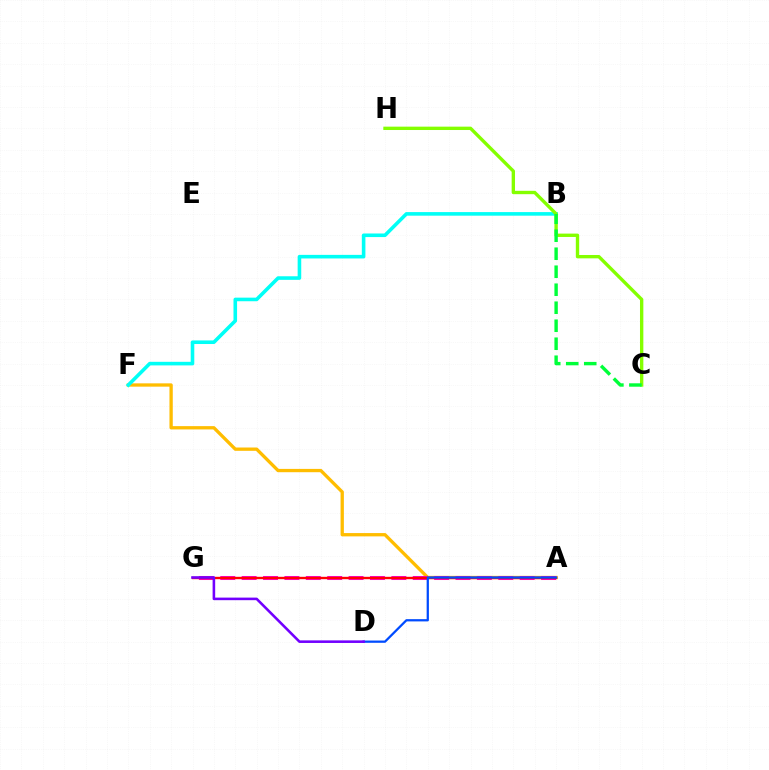{('A', 'F'): [{'color': '#ffbd00', 'line_style': 'solid', 'thickness': 2.38}], ('A', 'G'): [{'color': '#ff00cf', 'line_style': 'dashed', 'thickness': 2.91}, {'color': '#ff0000', 'line_style': 'solid', 'thickness': 1.71}], ('B', 'F'): [{'color': '#00fff6', 'line_style': 'solid', 'thickness': 2.58}], ('C', 'H'): [{'color': '#84ff00', 'line_style': 'solid', 'thickness': 2.42}], ('B', 'C'): [{'color': '#00ff39', 'line_style': 'dashed', 'thickness': 2.45}], ('A', 'D'): [{'color': '#004bff', 'line_style': 'solid', 'thickness': 1.63}], ('D', 'G'): [{'color': '#7200ff', 'line_style': 'solid', 'thickness': 1.86}]}